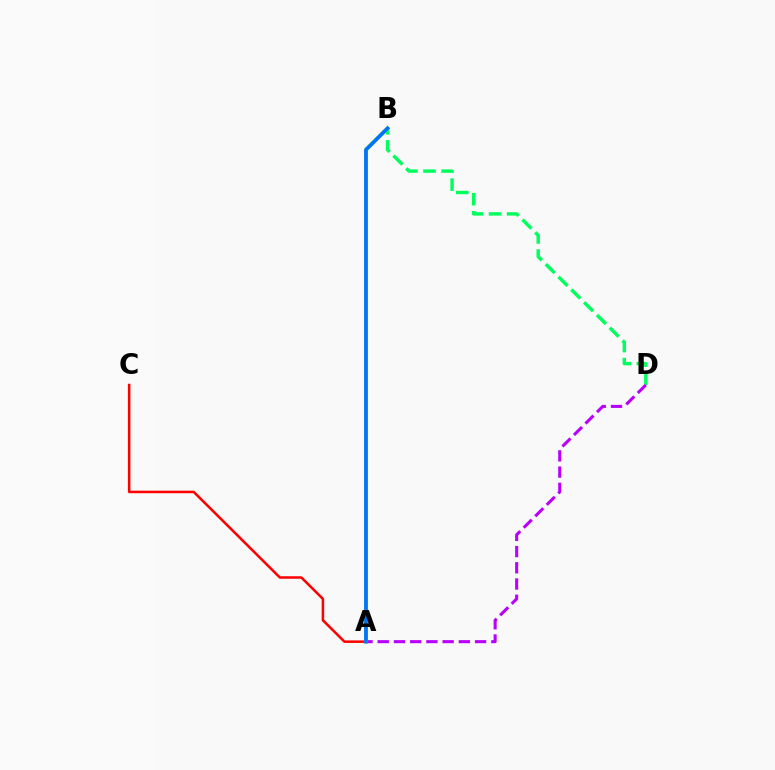{('B', 'D'): [{'color': '#00ff5c', 'line_style': 'dashed', 'thickness': 2.45}], ('A', 'D'): [{'color': '#b900ff', 'line_style': 'dashed', 'thickness': 2.2}], ('A', 'C'): [{'color': '#ff0000', 'line_style': 'solid', 'thickness': 1.82}], ('A', 'B'): [{'color': '#d1ff00', 'line_style': 'solid', 'thickness': 2.81}, {'color': '#0074ff', 'line_style': 'solid', 'thickness': 2.7}]}